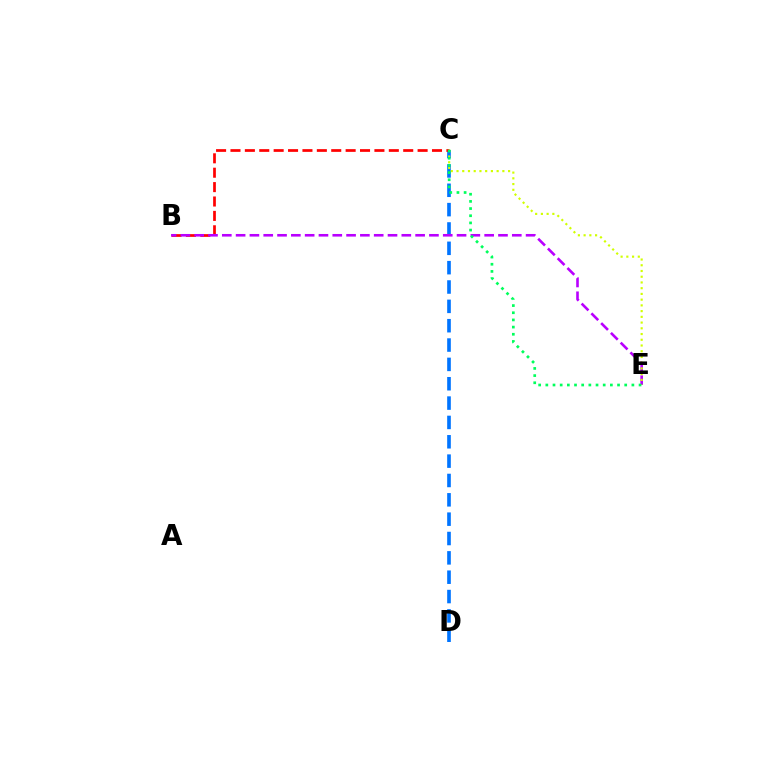{('C', 'D'): [{'color': '#0074ff', 'line_style': 'dashed', 'thickness': 2.63}], ('B', 'C'): [{'color': '#ff0000', 'line_style': 'dashed', 'thickness': 1.96}], ('B', 'E'): [{'color': '#b900ff', 'line_style': 'dashed', 'thickness': 1.88}], ('C', 'E'): [{'color': '#d1ff00', 'line_style': 'dotted', 'thickness': 1.56}, {'color': '#00ff5c', 'line_style': 'dotted', 'thickness': 1.95}]}